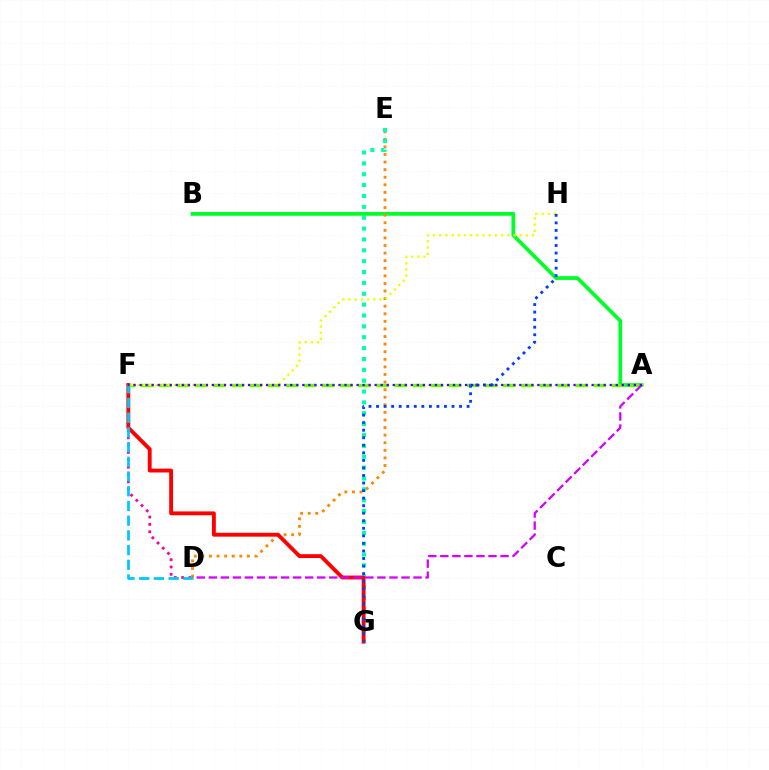{('D', 'F'): [{'color': '#ff00a0', 'line_style': 'dotted', 'thickness': 2.0}, {'color': '#00c7ff', 'line_style': 'dashed', 'thickness': 2.0}], ('A', 'B'): [{'color': '#00ff27', 'line_style': 'solid', 'thickness': 2.68}], ('D', 'E'): [{'color': '#ff8800', 'line_style': 'dotted', 'thickness': 2.06}], ('E', 'G'): [{'color': '#00ffaf', 'line_style': 'dotted', 'thickness': 2.95}], ('F', 'G'): [{'color': '#ff0000', 'line_style': 'solid', 'thickness': 2.78}], ('A', 'F'): [{'color': '#66ff00', 'line_style': 'dashed', 'thickness': 2.46}, {'color': '#4f00ff', 'line_style': 'dotted', 'thickness': 1.64}], ('A', 'D'): [{'color': '#d600ff', 'line_style': 'dashed', 'thickness': 1.64}], ('F', 'H'): [{'color': '#eeff00', 'line_style': 'dotted', 'thickness': 1.68}], ('G', 'H'): [{'color': '#003fff', 'line_style': 'dotted', 'thickness': 2.05}]}